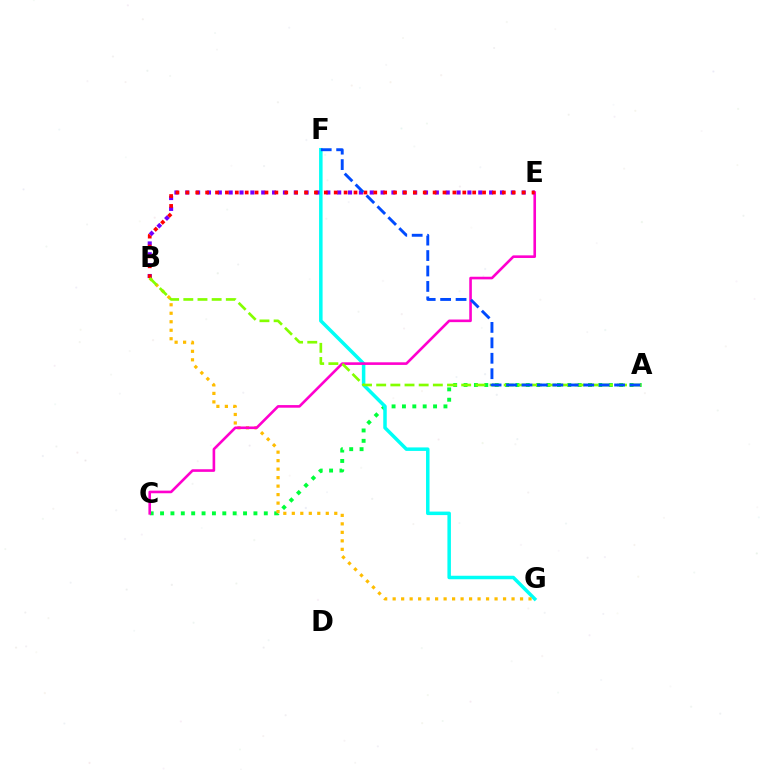{('A', 'C'): [{'color': '#00ff39', 'line_style': 'dotted', 'thickness': 2.82}], ('F', 'G'): [{'color': '#00fff6', 'line_style': 'solid', 'thickness': 2.52}], ('B', 'G'): [{'color': '#ffbd00', 'line_style': 'dotted', 'thickness': 2.31}], ('B', 'E'): [{'color': '#7200ff', 'line_style': 'dotted', 'thickness': 2.95}, {'color': '#ff0000', 'line_style': 'dotted', 'thickness': 2.69}], ('C', 'E'): [{'color': '#ff00cf', 'line_style': 'solid', 'thickness': 1.88}], ('A', 'B'): [{'color': '#84ff00', 'line_style': 'dashed', 'thickness': 1.92}], ('A', 'F'): [{'color': '#004bff', 'line_style': 'dashed', 'thickness': 2.1}]}